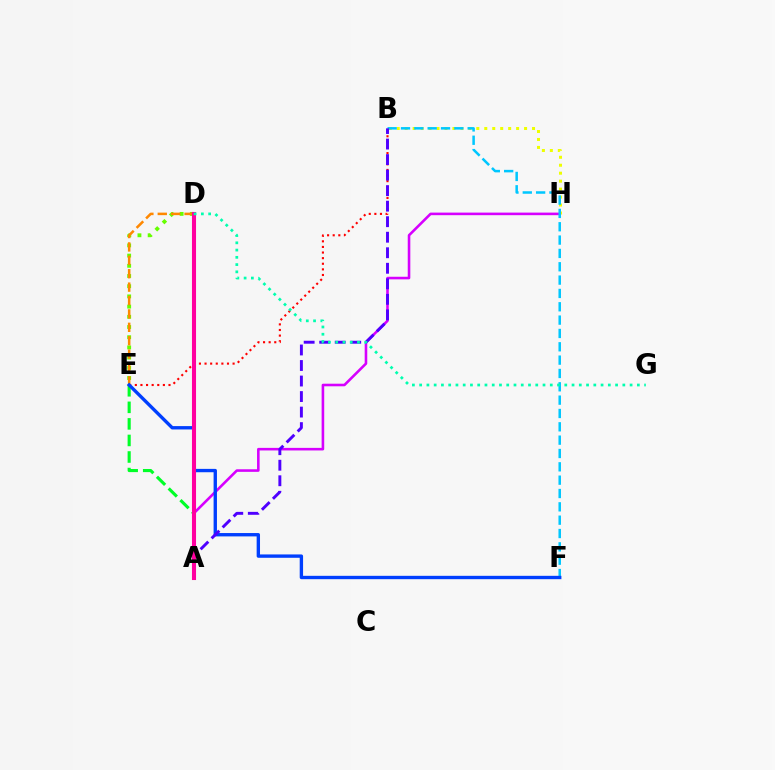{('B', 'E'): [{'color': '#ff0000', 'line_style': 'dotted', 'thickness': 1.52}], ('B', 'H'): [{'color': '#eeff00', 'line_style': 'dotted', 'thickness': 2.16}], ('A', 'H'): [{'color': '#d600ff', 'line_style': 'solid', 'thickness': 1.86}], ('A', 'E'): [{'color': '#00ff27', 'line_style': 'dashed', 'thickness': 2.25}], ('D', 'E'): [{'color': '#66ff00', 'line_style': 'dotted', 'thickness': 2.77}, {'color': '#ff8800', 'line_style': 'dashed', 'thickness': 1.82}], ('B', 'F'): [{'color': '#00c7ff', 'line_style': 'dashed', 'thickness': 1.81}], ('E', 'F'): [{'color': '#003fff', 'line_style': 'solid', 'thickness': 2.42}], ('A', 'B'): [{'color': '#4f00ff', 'line_style': 'dashed', 'thickness': 2.11}], ('A', 'D'): [{'color': '#ff00a0', 'line_style': 'solid', 'thickness': 2.93}], ('D', 'G'): [{'color': '#00ffaf', 'line_style': 'dotted', 'thickness': 1.97}]}